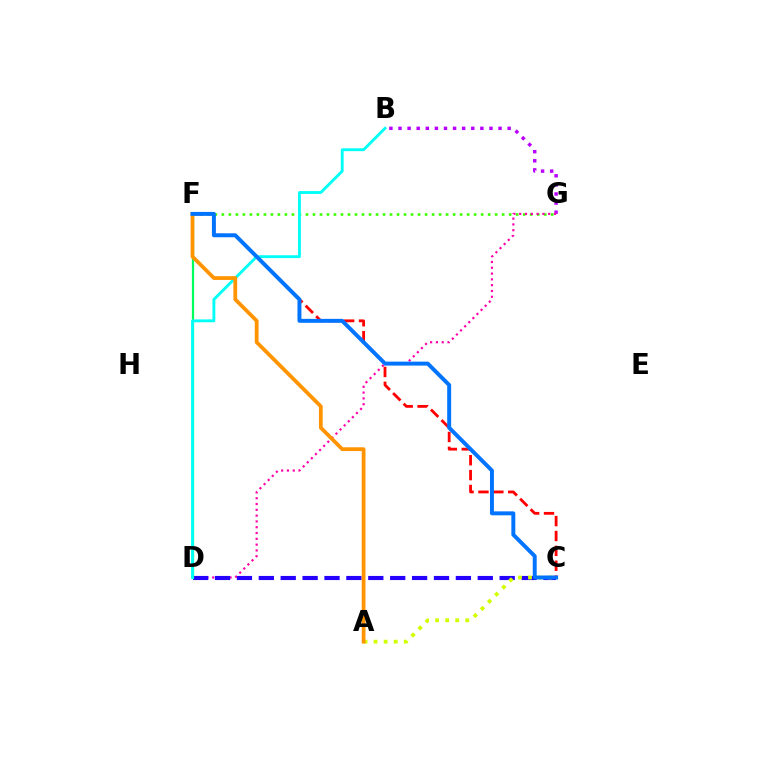{('F', 'G'): [{'color': '#3dff00', 'line_style': 'dotted', 'thickness': 1.9}], ('B', 'G'): [{'color': '#b900ff', 'line_style': 'dotted', 'thickness': 2.47}], ('D', 'G'): [{'color': '#ff00ac', 'line_style': 'dotted', 'thickness': 1.58}], ('C', 'D'): [{'color': '#2500ff', 'line_style': 'dashed', 'thickness': 2.97}], ('D', 'F'): [{'color': '#00ff5c', 'line_style': 'solid', 'thickness': 1.62}], ('B', 'D'): [{'color': '#00fff6', 'line_style': 'solid', 'thickness': 2.06}], ('C', 'F'): [{'color': '#ff0000', 'line_style': 'dashed', 'thickness': 2.02}, {'color': '#0074ff', 'line_style': 'solid', 'thickness': 2.84}], ('A', 'C'): [{'color': '#d1ff00', 'line_style': 'dotted', 'thickness': 2.73}], ('A', 'F'): [{'color': '#ff9400', 'line_style': 'solid', 'thickness': 2.71}]}